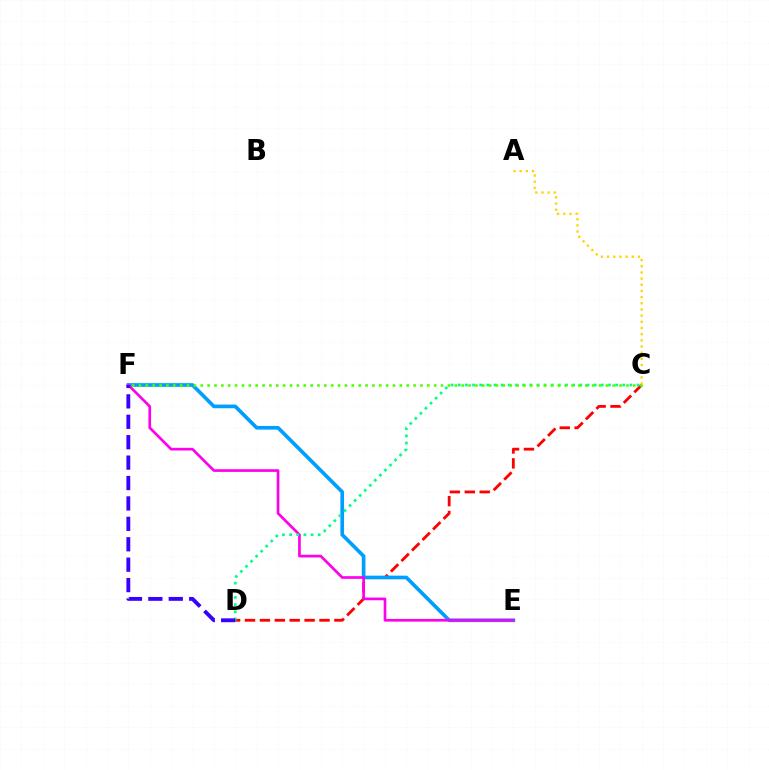{('C', 'D'): [{'color': '#ff0000', 'line_style': 'dashed', 'thickness': 2.02}, {'color': '#00ff86', 'line_style': 'dotted', 'thickness': 1.94}], ('E', 'F'): [{'color': '#009eff', 'line_style': 'solid', 'thickness': 2.65}, {'color': '#ff00ed', 'line_style': 'solid', 'thickness': 1.93}], ('A', 'C'): [{'color': '#ffd500', 'line_style': 'dotted', 'thickness': 1.68}], ('C', 'F'): [{'color': '#4fff00', 'line_style': 'dotted', 'thickness': 1.87}], ('D', 'F'): [{'color': '#3700ff', 'line_style': 'dashed', 'thickness': 2.77}]}